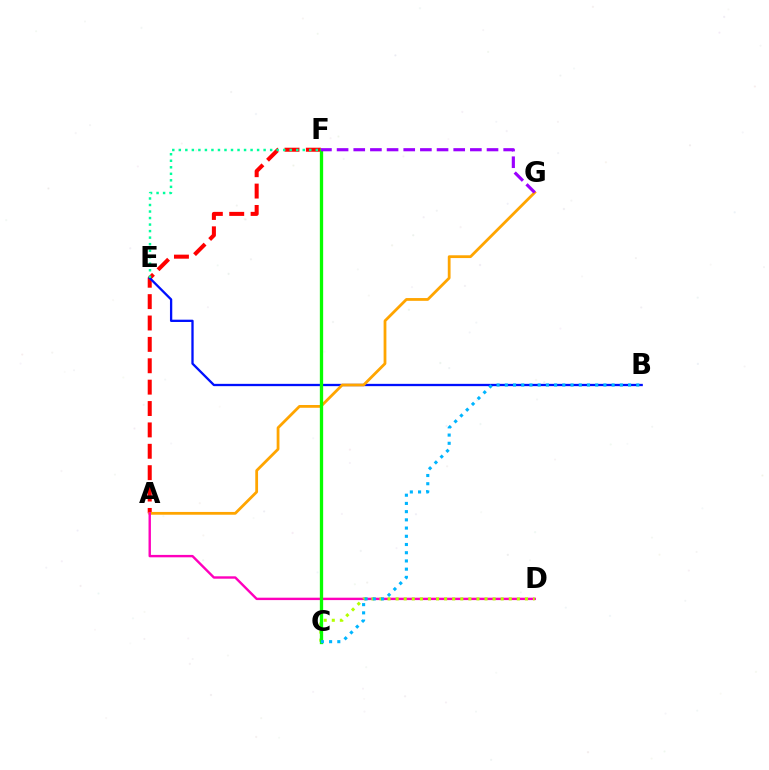{('A', 'F'): [{'color': '#ff0000', 'line_style': 'dashed', 'thickness': 2.9}], ('B', 'E'): [{'color': '#0010ff', 'line_style': 'solid', 'thickness': 1.66}], ('A', 'G'): [{'color': '#ffa500', 'line_style': 'solid', 'thickness': 2.0}], ('A', 'D'): [{'color': '#ff00bd', 'line_style': 'solid', 'thickness': 1.73}], ('C', 'D'): [{'color': '#b3ff00', 'line_style': 'dotted', 'thickness': 2.2}], ('E', 'F'): [{'color': '#00ff9d', 'line_style': 'dotted', 'thickness': 1.77}], ('C', 'F'): [{'color': '#08ff00', 'line_style': 'solid', 'thickness': 2.38}], ('B', 'C'): [{'color': '#00b5ff', 'line_style': 'dotted', 'thickness': 2.23}], ('F', 'G'): [{'color': '#9b00ff', 'line_style': 'dashed', 'thickness': 2.26}]}